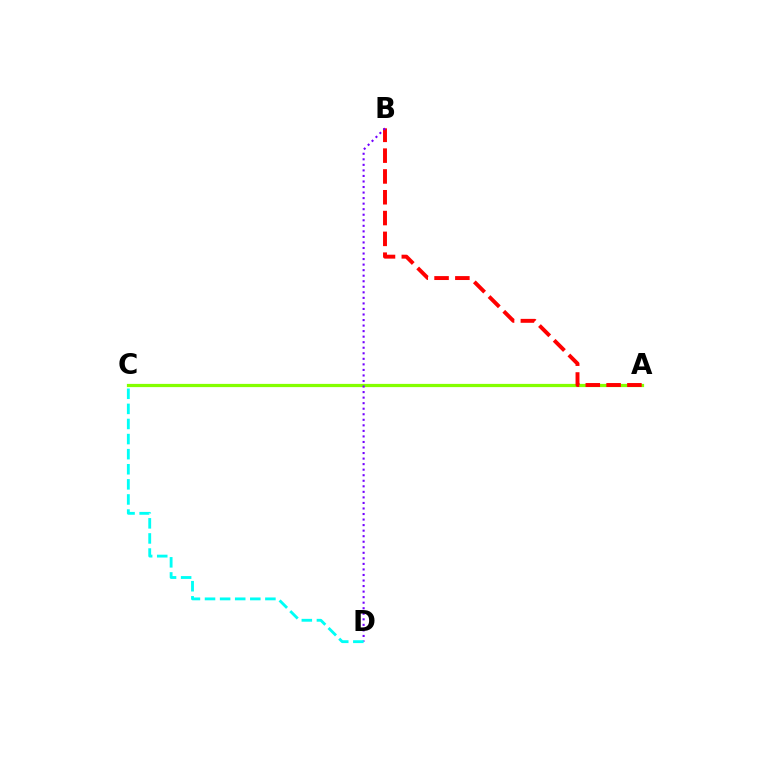{('A', 'C'): [{'color': '#84ff00', 'line_style': 'solid', 'thickness': 2.32}], ('A', 'B'): [{'color': '#ff0000', 'line_style': 'dashed', 'thickness': 2.83}], ('B', 'D'): [{'color': '#7200ff', 'line_style': 'dotted', 'thickness': 1.51}], ('C', 'D'): [{'color': '#00fff6', 'line_style': 'dashed', 'thickness': 2.05}]}